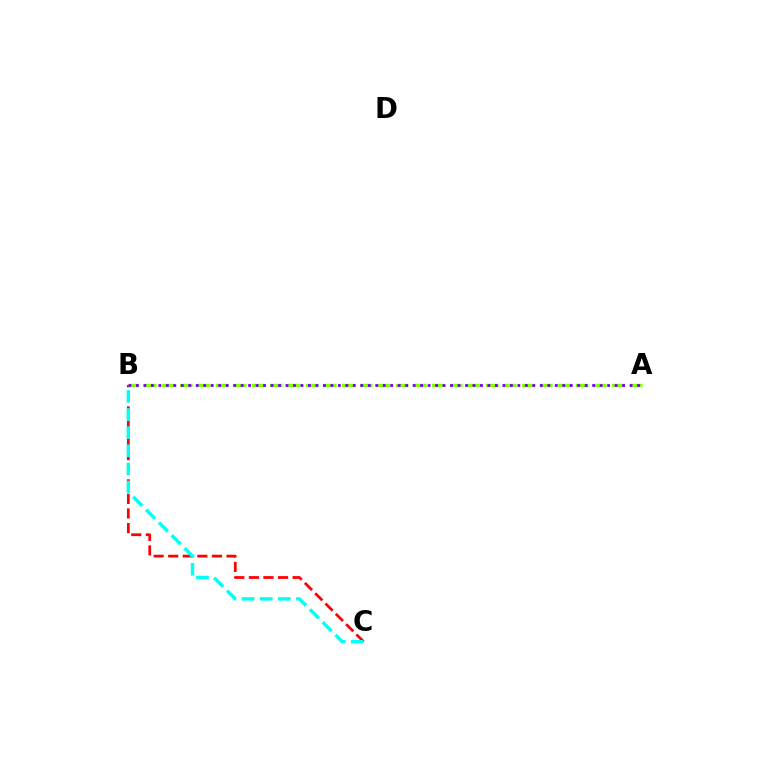{('B', 'C'): [{'color': '#ff0000', 'line_style': 'dashed', 'thickness': 1.98}, {'color': '#00fff6', 'line_style': 'dashed', 'thickness': 2.46}], ('A', 'B'): [{'color': '#84ff00', 'line_style': 'dashed', 'thickness': 2.45}, {'color': '#7200ff', 'line_style': 'dotted', 'thickness': 2.03}]}